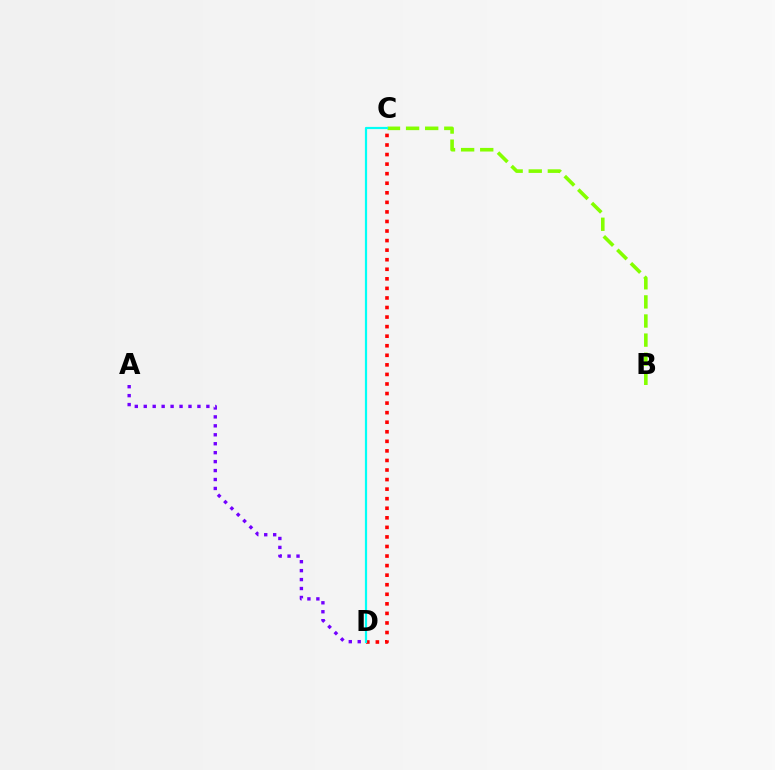{('B', 'C'): [{'color': '#84ff00', 'line_style': 'dashed', 'thickness': 2.6}], ('C', 'D'): [{'color': '#ff0000', 'line_style': 'dotted', 'thickness': 2.6}, {'color': '#00fff6', 'line_style': 'solid', 'thickness': 1.59}], ('A', 'D'): [{'color': '#7200ff', 'line_style': 'dotted', 'thickness': 2.43}]}